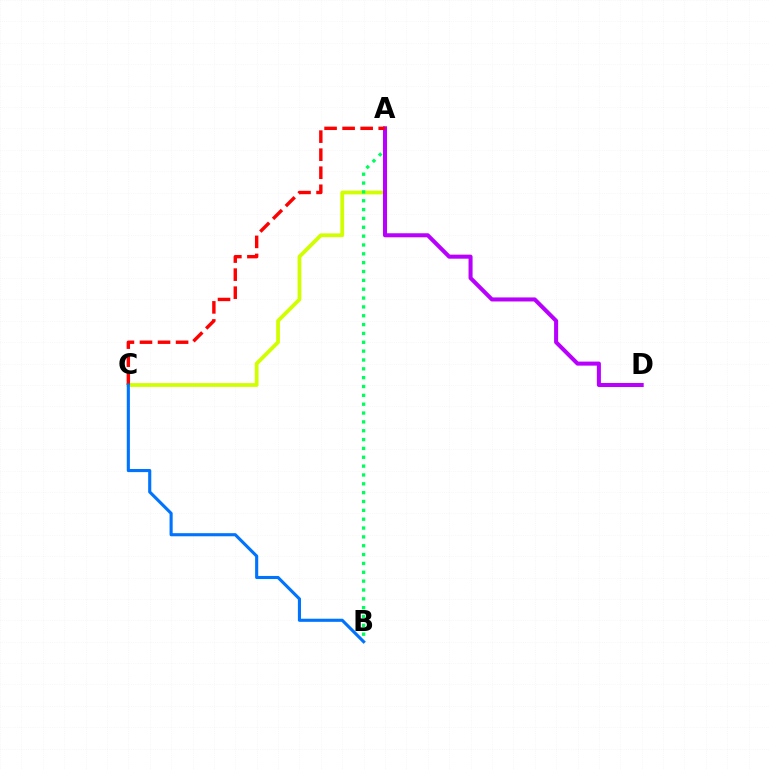{('A', 'C'): [{'color': '#d1ff00', 'line_style': 'solid', 'thickness': 2.73}, {'color': '#ff0000', 'line_style': 'dashed', 'thickness': 2.45}], ('A', 'B'): [{'color': '#00ff5c', 'line_style': 'dotted', 'thickness': 2.4}], ('A', 'D'): [{'color': '#b900ff', 'line_style': 'solid', 'thickness': 2.91}], ('B', 'C'): [{'color': '#0074ff', 'line_style': 'solid', 'thickness': 2.24}]}